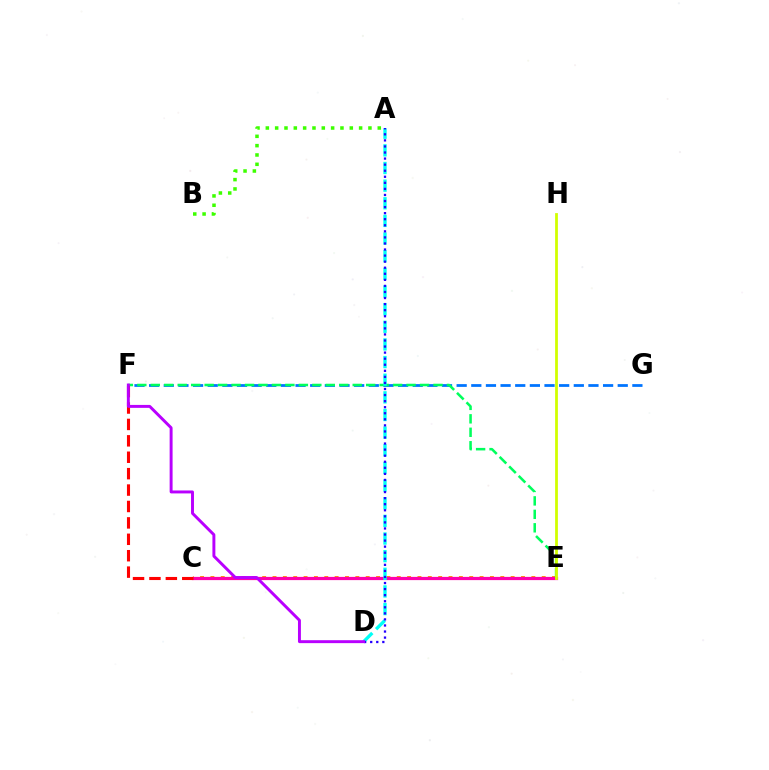{('A', 'B'): [{'color': '#3dff00', 'line_style': 'dotted', 'thickness': 2.53}], ('C', 'E'): [{'color': '#ff9400', 'line_style': 'dotted', 'thickness': 2.81}, {'color': '#ff00ac', 'line_style': 'solid', 'thickness': 2.32}], ('F', 'G'): [{'color': '#0074ff', 'line_style': 'dashed', 'thickness': 1.99}], ('E', 'F'): [{'color': '#00ff5c', 'line_style': 'dashed', 'thickness': 1.83}], ('C', 'F'): [{'color': '#ff0000', 'line_style': 'dashed', 'thickness': 2.23}], ('E', 'H'): [{'color': '#d1ff00', 'line_style': 'solid', 'thickness': 2.0}], ('A', 'D'): [{'color': '#00fff6', 'line_style': 'dashed', 'thickness': 2.4}, {'color': '#2500ff', 'line_style': 'dotted', 'thickness': 1.65}], ('D', 'F'): [{'color': '#b900ff', 'line_style': 'solid', 'thickness': 2.12}]}